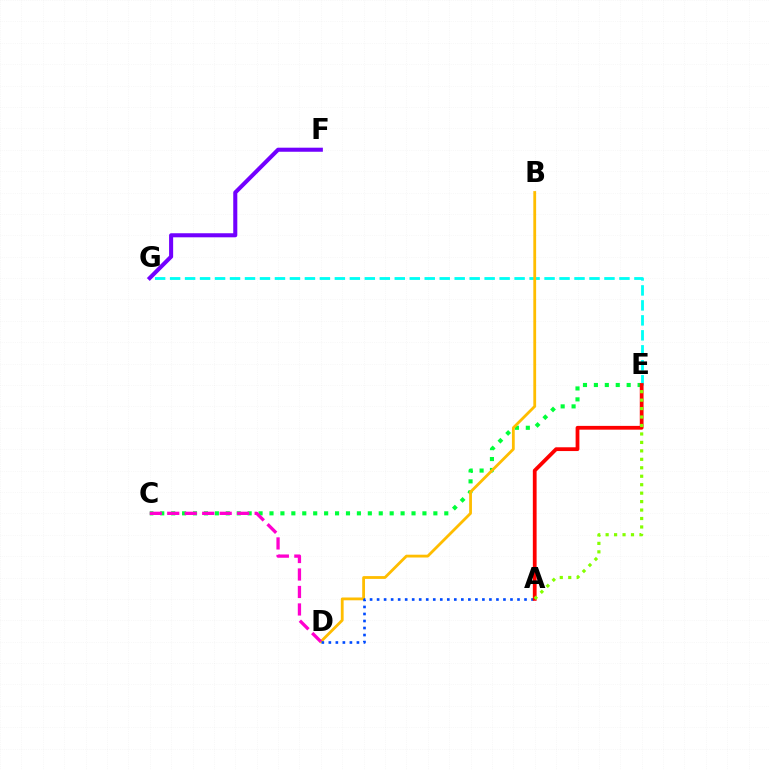{('F', 'G'): [{'color': '#7200ff', 'line_style': 'solid', 'thickness': 2.92}], ('C', 'E'): [{'color': '#00ff39', 'line_style': 'dotted', 'thickness': 2.97}], ('E', 'G'): [{'color': '#00fff6', 'line_style': 'dashed', 'thickness': 2.03}], ('B', 'D'): [{'color': '#ffbd00', 'line_style': 'solid', 'thickness': 2.02}], ('A', 'D'): [{'color': '#004bff', 'line_style': 'dotted', 'thickness': 1.91}], ('A', 'E'): [{'color': '#ff0000', 'line_style': 'solid', 'thickness': 2.72}, {'color': '#84ff00', 'line_style': 'dotted', 'thickness': 2.3}], ('C', 'D'): [{'color': '#ff00cf', 'line_style': 'dashed', 'thickness': 2.38}]}